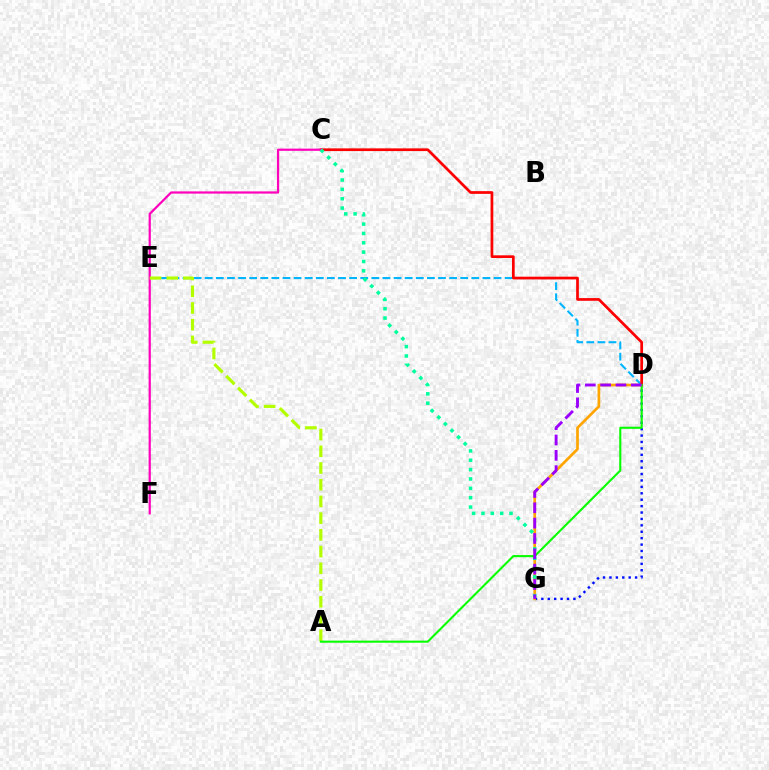{('D', 'G'): [{'color': '#0010ff', 'line_style': 'dotted', 'thickness': 1.74}, {'color': '#ffa500', 'line_style': 'solid', 'thickness': 1.94}, {'color': '#9b00ff', 'line_style': 'dashed', 'thickness': 2.08}], ('D', 'E'): [{'color': '#00b5ff', 'line_style': 'dashed', 'thickness': 1.51}], ('C', 'D'): [{'color': '#ff0000', 'line_style': 'solid', 'thickness': 1.95}], ('C', 'F'): [{'color': '#ff00bd', 'line_style': 'solid', 'thickness': 1.6}], ('A', 'E'): [{'color': '#b3ff00', 'line_style': 'dashed', 'thickness': 2.27}], ('C', 'G'): [{'color': '#00ff9d', 'line_style': 'dotted', 'thickness': 2.54}], ('A', 'D'): [{'color': '#08ff00', 'line_style': 'solid', 'thickness': 1.52}]}